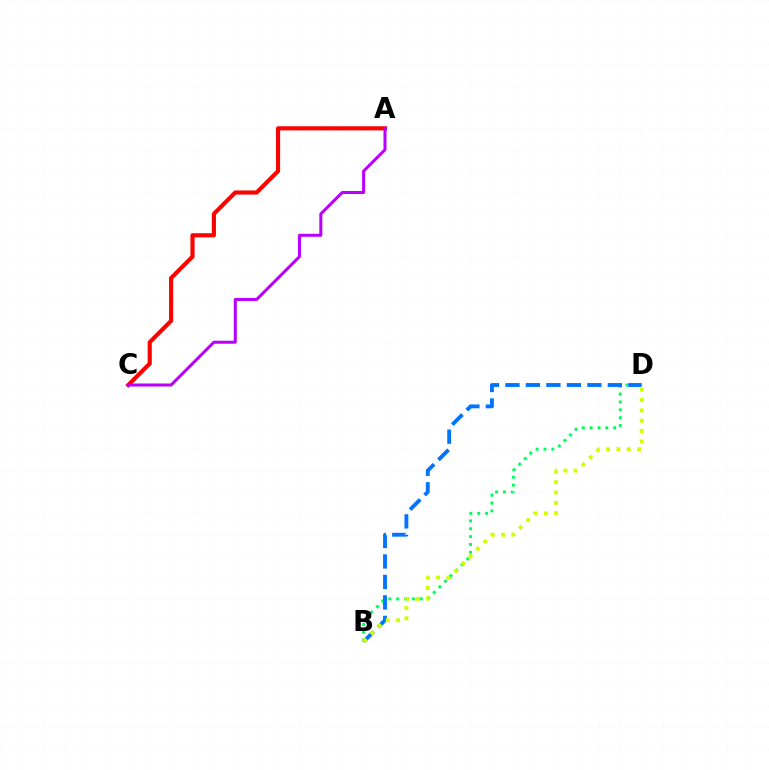{('A', 'C'): [{'color': '#ff0000', 'line_style': 'solid', 'thickness': 2.98}, {'color': '#b900ff', 'line_style': 'solid', 'thickness': 2.17}], ('B', 'D'): [{'color': '#00ff5c', 'line_style': 'dotted', 'thickness': 2.14}, {'color': '#0074ff', 'line_style': 'dashed', 'thickness': 2.78}, {'color': '#d1ff00', 'line_style': 'dotted', 'thickness': 2.81}]}